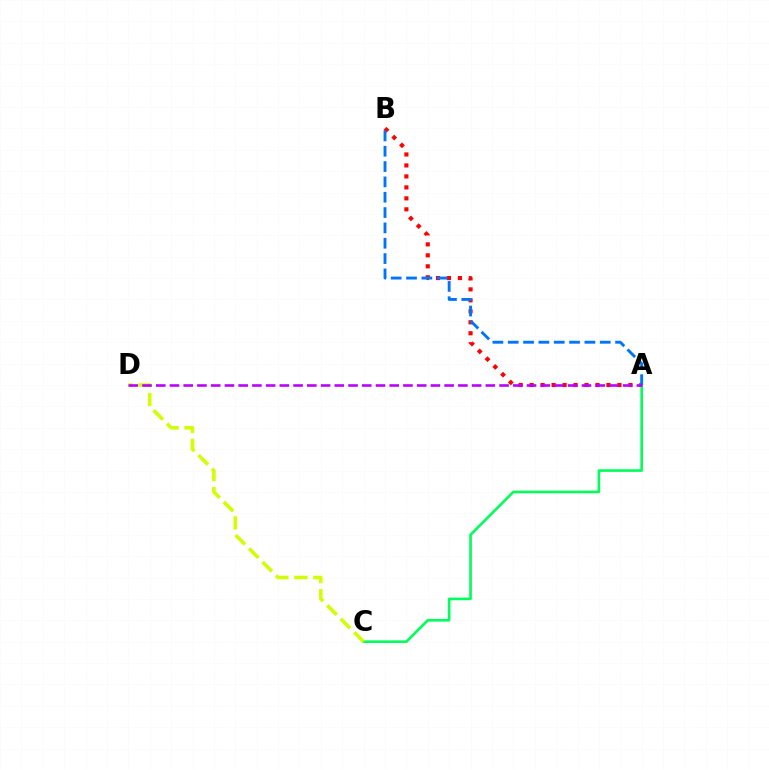{('A', 'B'): [{'color': '#ff0000', 'line_style': 'dotted', 'thickness': 2.98}, {'color': '#0074ff', 'line_style': 'dashed', 'thickness': 2.08}], ('A', 'C'): [{'color': '#00ff5c', 'line_style': 'solid', 'thickness': 1.9}], ('C', 'D'): [{'color': '#d1ff00', 'line_style': 'dashed', 'thickness': 2.59}], ('A', 'D'): [{'color': '#b900ff', 'line_style': 'dashed', 'thickness': 1.87}]}